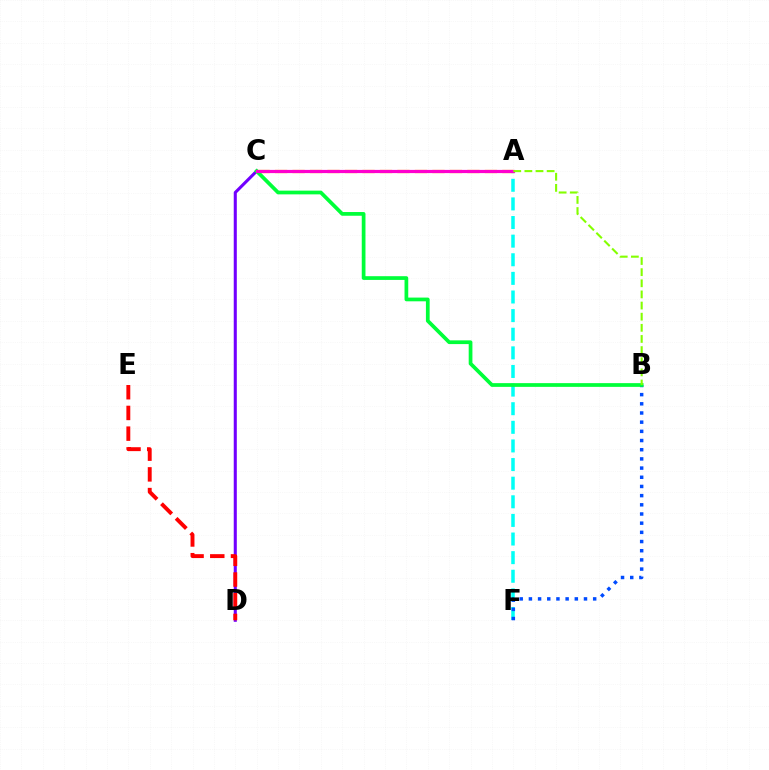{('A', 'F'): [{'color': '#00fff6', 'line_style': 'dashed', 'thickness': 2.53}], ('B', 'F'): [{'color': '#004bff', 'line_style': 'dotted', 'thickness': 2.49}], ('C', 'D'): [{'color': '#7200ff', 'line_style': 'solid', 'thickness': 2.21}], ('A', 'C'): [{'color': '#ffbd00', 'line_style': 'dashed', 'thickness': 2.38}, {'color': '#ff00cf', 'line_style': 'solid', 'thickness': 2.3}], ('B', 'C'): [{'color': '#00ff39', 'line_style': 'solid', 'thickness': 2.68}], ('D', 'E'): [{'color': '#ff0000', 'line_style': 'dashed', 'thickness': 2.81}], ('A', 'B'): [{'color': '#84ff00', 'line_style': 'dashed', 'thickness': 1.51}]}